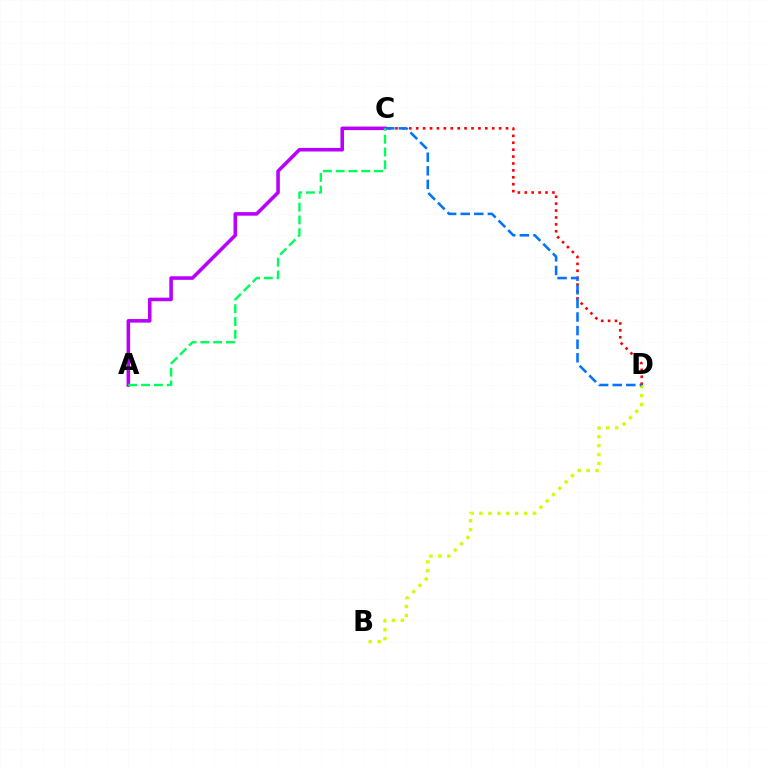{('A', 'C'): [{'color': '#b900ff', 'line_style': 'solid', 'thickness': 2.57}, {'color': '#00ff5c', 'line_style': 'dashed', 'thickness': 1.74}], ('C', 'D'): [{'color': '#ff0000', 'line_style': 'dotted', 'thickness': 1.88}, {'color': '#0074ff', 'line_style': 'dashed', 'thickness': 1.85}], ('B', 'D'): [{'color': '#d1ff00', 'line_style': 'dotted', 'thickness': 2.42}]}